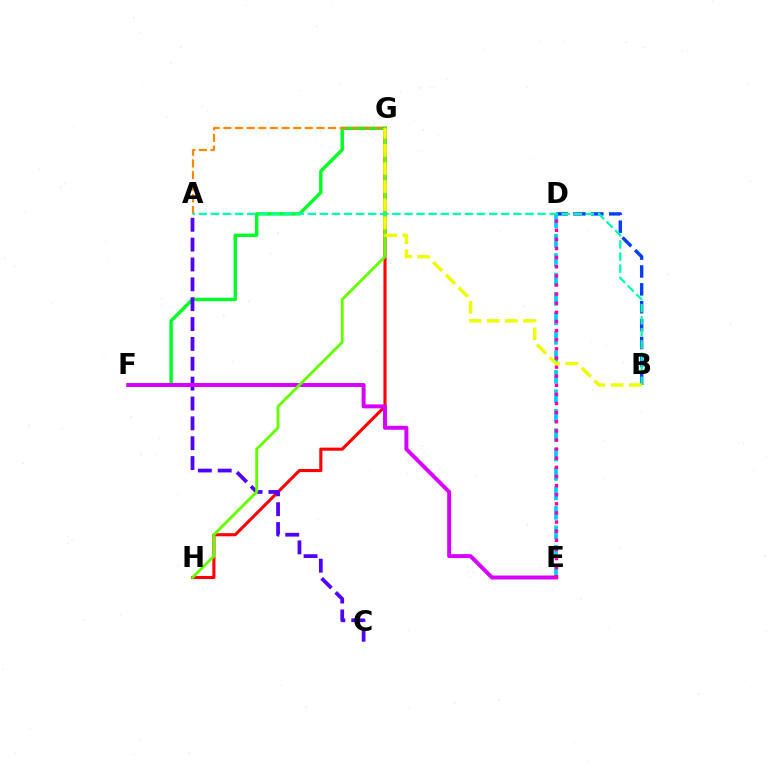{('F', 'G'): [{'color': '#00ff27', 'line_style': 'solid', 'thickness': 2.47}], ('G', 'H'): [{'color': '#ff0000', 'line_style': 'solid', 'thickness': 2.23}, {'color': '#66ff00', 'line_style': 'solid', 'thickness': 2.07}], ('B', 'D'): [{'color': '#003fff', 'line_style': 'dashed', 'thickness': 2.43}], ('A', 'C'): [{'color': '#4f00ff', 'line_style': 'dashed', 'thickness': 2.7}], ('D', 'E'): [{'color': '#00c7ff', 'line_style': 'dashed', 'thickness': 2.64}, {'color': '#ff00a0', 'line_style': 'dotted', 'thickness': 2.48}], ('A', 'G'): [{'color': '#ff8800', 'line_style': 'dashed', 'thickness': 1.58}], ('E', 'F'): [{'color': '#d600ff', 'line_style': 'solid', 'thickness': 2.85}], ('A', 'B'): [{'color': '#00ffaf', 'line_style': 'dashed', 'thickness': 1.64}], ('B', 'G'): [{'color': '#eeff00', 'line_style': 'dashed', 'thickness': 2.46}]}